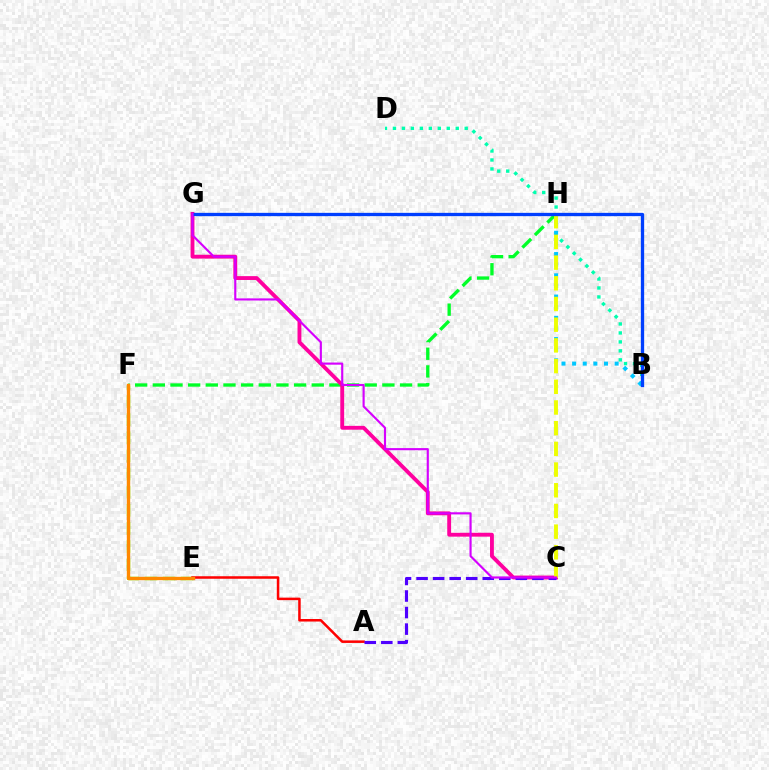{('B', 'D'): [{'color': '#00ffaf', 'line_style': 'dotted', 'thickness': 2.44}], ('E', 'F'): [{'color': '#66ff00', 'line_style': 'dashed', 'thickness': 2.46}, {'color': '#ff8800', 'line_style': 'solid', 'thickness': 2.41}], ('A', 'E'): [{'color': '#ff0000', 'line_style': 'solid', 'thickness': 1.82}], ('B', 'H'): [{'color': '#00c7ff', 'line_style': 'dotted', 'thickness': 2.89}], ('F', 'H'): [{'color': '#00ff27', 'line_style': 'dashed', 'thickness': 2.4}], ('C', 'G'): [{'color': '#ff00a0', 'line_style': 'solid', 'thickness': 2.78}, {'color': '#d600ff', 'line_style': 'solid', 'thickness': 1.54}], ('A', 'C'): [{'color': '#4f00ff', 'line_style': 'dashed', 'thickness': 2.25}], ('C', 'H'): [{'color': '#eeff00', 'line_style': 'dashed', 'thickness': 2.81}], ('B', 'G'): [{'color': '#003fff', 'line_style': 'solid', 'thickness': 2.38}]}